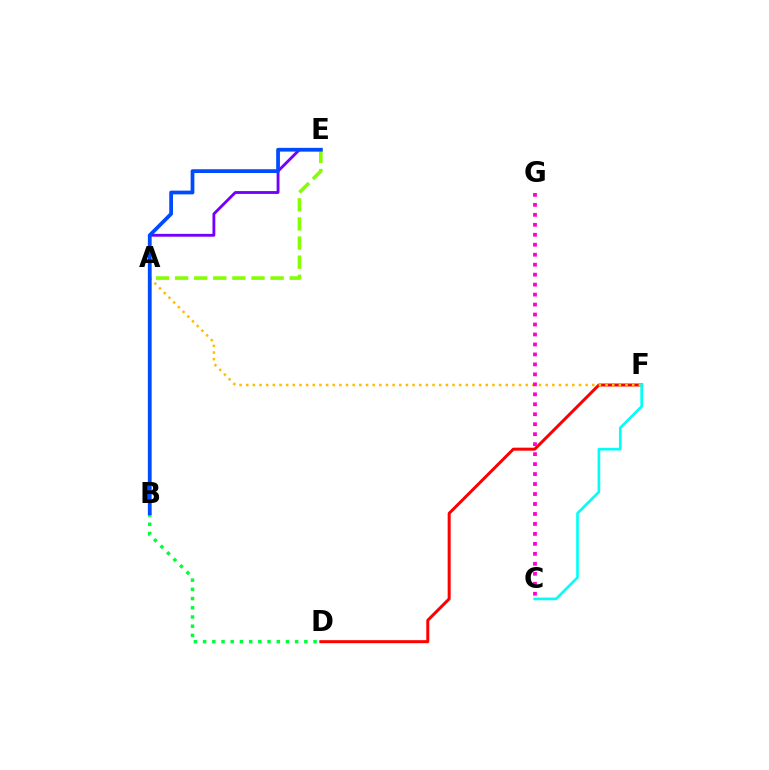{('D', 'F'): [{'color': '#ff0000', 'line_style': 'solid', 'thickness': 2.16}], ('A', 'F'): [{'color': '#ffbd00', 'line_style': 'dotted', 'thickness': 1.81}], ('B', 'E'): [{'color': '#7200ff', 'line_style': 'solid', 'thickness': 2.04}, {'color': '#004bff', 'line_style': 'solid', 'thickness': 2.7}], ('C', 'F'): [{'color': '#00fff6', 'line_style': 'solid', 'thickness': 1.91}], ('C', 'G'): [{'color': '#ff00cf', 'line_style': 'dotted', 'thickness': 2.71}], ('A', 'E'): [{'color': '#84ff00', 'line_style': 'dashed', 'thickness': 2.6}], ('B', 'D'): [{'color': '#00ff39', 'line_style': 'dotted', 'thickness': 2.5}]}